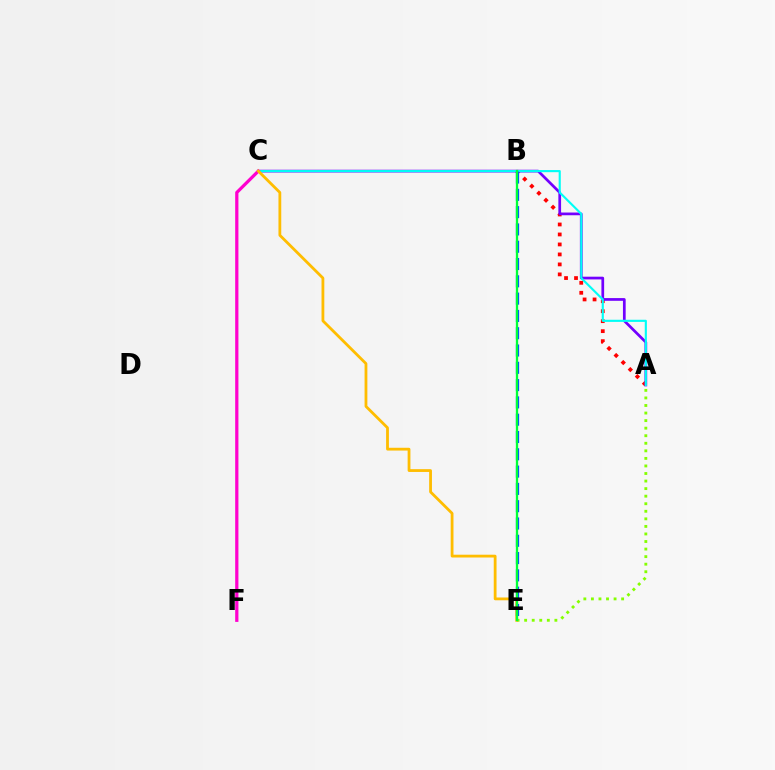{('A', 'B'): [{'color': '#ff0000', 'line_style': 'dotted', 'thickness': 2.71}], ('A', 'C'): [{'color': '#7200ff', 'line_style': 'solid', 'thickness': 1.96}, {'color': '#00fff6', 'line_style': 'solid', 'thickness': 1.54}], ('A', 'E'): [{'color': '#84ff00', 'line_style': 'dotted', 'thickness': 2.05}], ('C', 'F'): [{'color': '#ff00cf', 'line_style': 'solid', 'thickness': 2.33}], ('C', 'E'): [{'color': '#ffbd00', 'line_style': 'solid', 'thickness': 2.01}], ('B', 'E'): [{'color': '#004bff', 'line_style': 'dashed', 'thickness': 2.35}, {'color': '#00ff39', 'line_style': 'solid', 'thickness': 1.66}]}